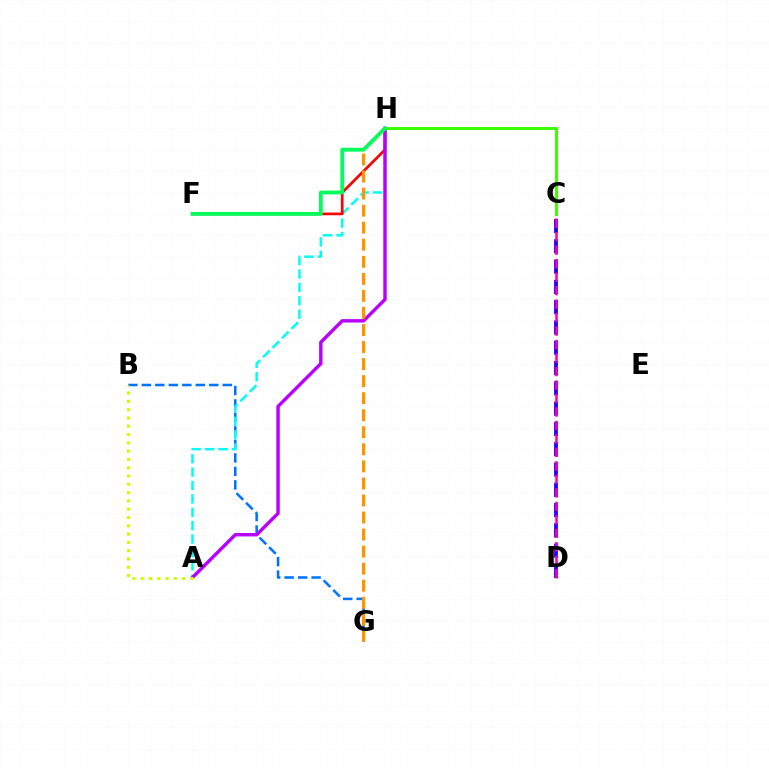{('C', 'D'): [{'color': '#2500ff', 'line_style': 'dashed', 'thickness': 2.76}, {'color': '#ff00ac', 'line_style': 'dashed', 'thickness': 1.83}], ('B', 'G'): [{'color': '#0074ff', 'line_style': 'dashed', 'thickness': 1.83}], ('A', 'H'): [{'color': '#00fff6', 'line_style': 'dashed', 'thickness': 1.82}, {'color': '#b900ff', 'line_style': 'solid', 'thickness': 2.46}], ('F', 'H'): [{'color': '#ff0000', 'line_style': 'solid', 'thickness': 1.94}, {'color': '#00ff5c', 'line_style': 'solid', 'thickness': 2.72}], ('A', 'B'): [{'color': '#d1ff00', 'line_style': 'dotted', 'thickness': 2.25}], ('G', 'H'): [{'color': '#ff9400', 'line_style': 'dashed', 'thickness': 2.32}], ('C', 'H'): [{'color': '#3dff00', 'line_style': 'solid', 'thickness': 2.19}]}